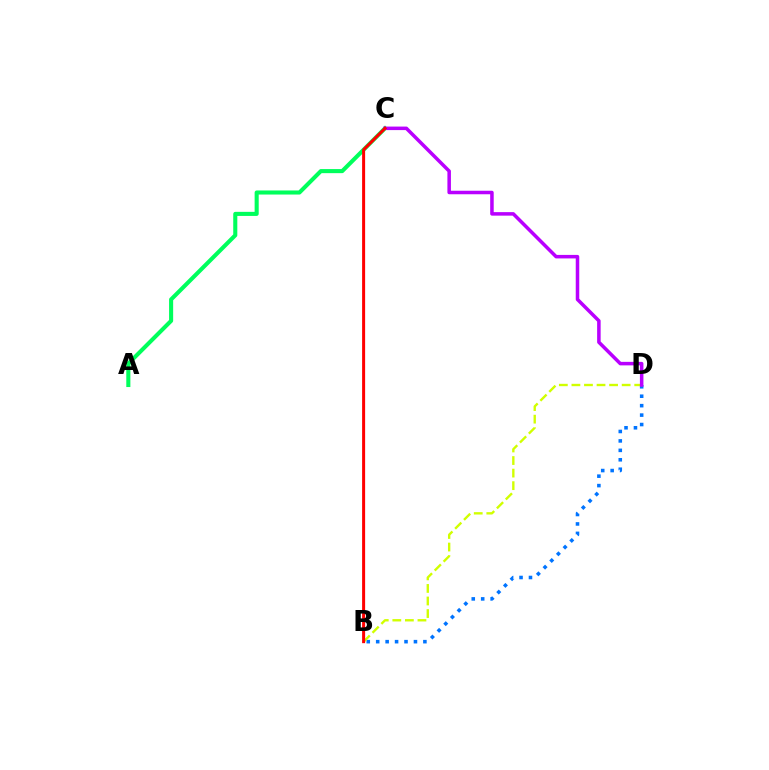{('B', 'D'): [{'color': '#0074ff', 'line_style': 'dotted', 'thickness': 2.56}, {'color': '#d1ff00', 'line_style': 'dashed', 'thickness': 1.71}], ('A', 'C'): [{'color': '#00ff5c', 'line_style': 'solid', 'thickness': 2.94}], ('C', 'D'): [{'color': '#b900ff', 'line_style': 'solid', 'thickness': 2.53}], ('B', 'C'): [{'color': '#ff0000', 'line_style': 'solid', 'thickness': 2.17}]}